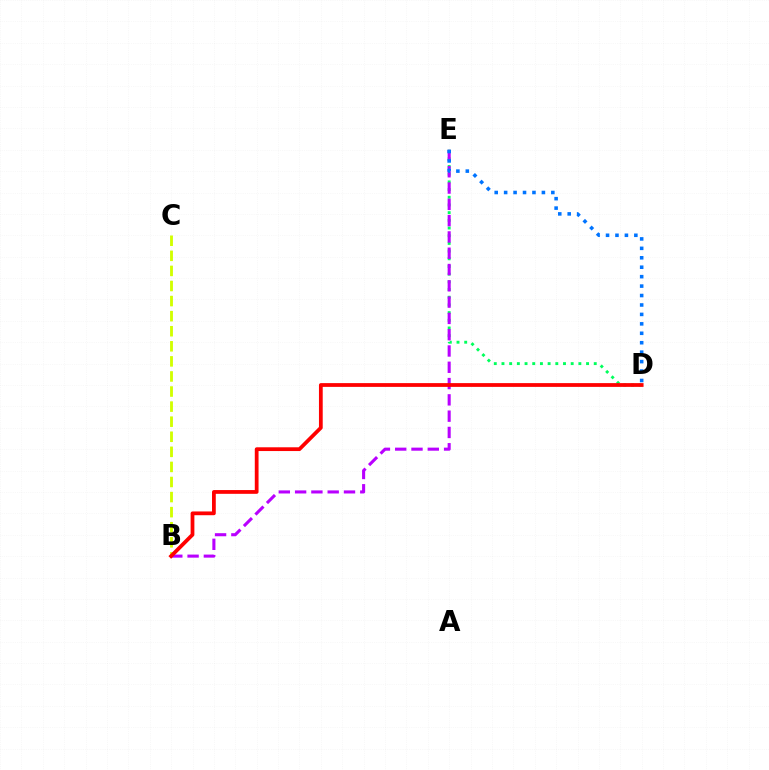{('B', 'C'): [{'color': '#d1ff00', 'line_style': 'dashed', 'thickness': 2.05}], ('D', 'E'): [{'color': '#00ff5c', 'line_style': 'dotted', 'thickness': 2.09}, {'color': '#0074ff', 'line_style': 'dotted', 'thickness': 2.56}], ('B', 'E'): [{'color': '#b900ff', 'line_style': 'dashed', 'thickness': 2.21}], ('B', 'D'): [{'color': '#ff0000', 'line_style': 'solid', 'thickness': 2.71}]}